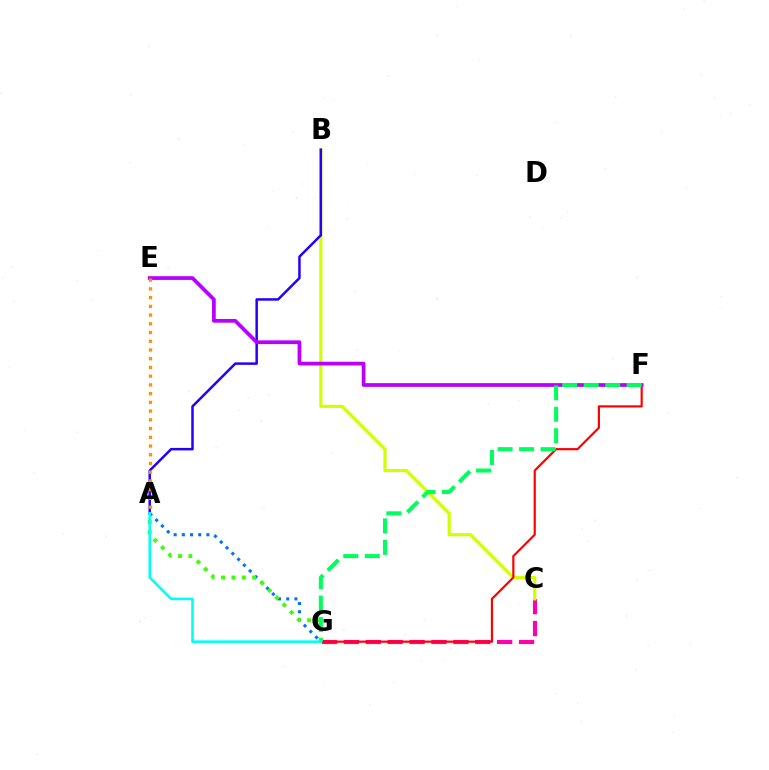{('C', 'G'): [{'color': '#ff00ac', 'line_style': 'dashed', 'thickness': 2.97}], ('A', 'G'): [{'color': '#0074ff', 'line_style': 'dotted', 'thickness': 2.22}, {'color': '#3dff00', 'line_style': 'dotted', 'thickness': 2.82}, {'color': '#00fff6', 'line_style': 'solid', 'thickness': 1.86}], ('B', 'C'): [{'color': '#d1ff00', 'line_style': 'solid', 'thickness': 2.29}], ('A', 'B'): [{'color': '#2500ff', 'line_style': 'solid', 'thickness': 1.8}], ('F', 'G'): [{'color': '#ff0000', 'line_style': 'solid', 'thickness': 1.57}, {'color': '#00ff5c', 'line_style': 'dashed', 'thickness': 2.92}], ('E', 'F'): [{'color': '#b900ff', 'line_style': 'solid', 'thickness': 2.69}], ('A', 'E'): [{'color': '#ff9400', 'line_style': 'dotted', 'thickness': 2.37}]}